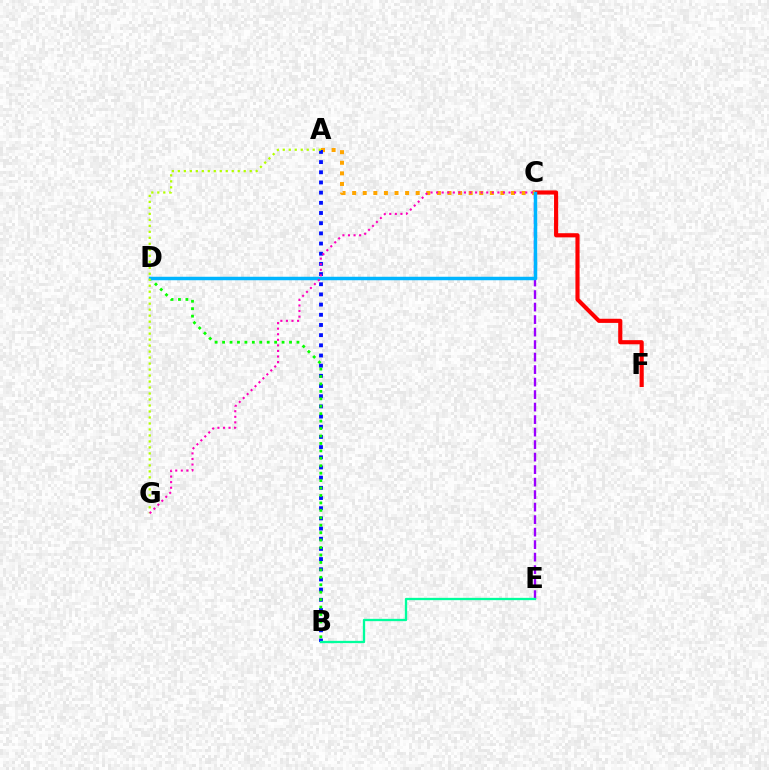{('C', 'F'): [{'color': '#ff0000', 'line_style': 'solid', 'thickness': 2.98}], ('C', 'E'): [{'color': '#9b00ff', 'line_style': 'dashed', 'thickness': 1.7}], ('A', 'C'): [{'color': '#ffa500', 'line_style': 'dotted', 'thickness': 2.88}], ('A', 'B'): [{'color': '#0010ff', 'line_style': 'dotted', 'thickness': 2.77}], ('B', 'D'): [{'color': '#08ff00', 'line_style': 'dotted', 'thickness': 2.02}], ('C', 'D'): [{'color': '#00b5ff', 'line_style': 'solid', 'thickness': 2.5}], ('A', 'G'): [{'color': '#b3ff00', 'line_style': 'dotted', 'thickness': 1.63}], ('C', 'G'): [{'color': '#ff00bd', 'line_style': 'dotted', 'thickness': 1.51}], ('B', 'E'): [{'color': '#00ff9d', 'line_style': 'solid', 'thickness': 1.67}]}